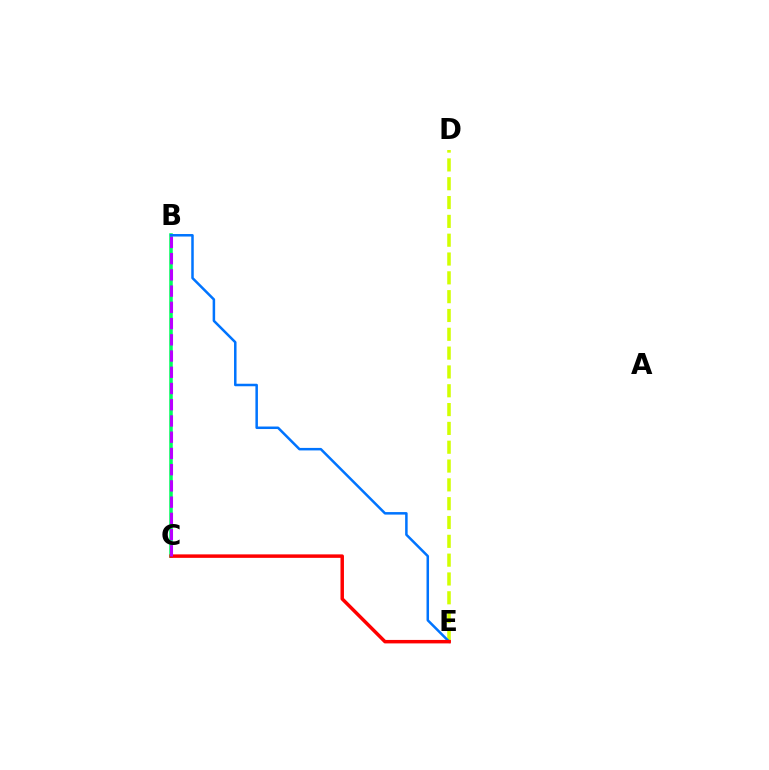{('D', 'E'): [{'color': '#d1ff00', 'line_style': 'dashed', 'thickness': 2.56}], ('B', 'C'): [{'color': '#00ff5c', 'line_style': 'solid', 'thickness': 2.55}, {'color': '#b900ff', 'line_style': 'dashed', 'thickness': 2.21}], ('B', 'E'): [{'color': '#0074ff', 'line_style': 'solid', 'thickness': 1.81}], ('C', 'E'): [{'color': '#ff0000', 'line_style': 'solid', 'thickness': 2.5}]}